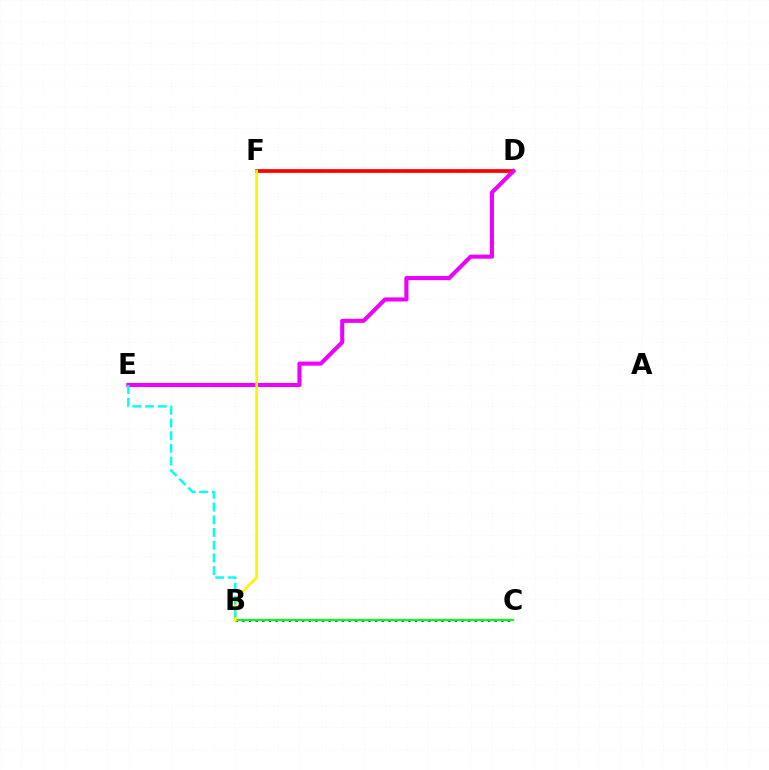{('D', 'F'): [{'color': '#ff0000', 'line_style': 'solid', 'thickness': 2.68}], ('B', 'C'): [{'color': '#0010ff', 'line_style': 'dotted', 'thickness': 1.8}, {'color': '#08ff00', 'line_style': 'solid', 'thickness': 1.53}], ('D', 'E'): [{'color': '#ee00ff', 'line_style': 'solid', 'thickness': 2.93}], ('B', 'F'): [{'color': '#fcf500', 'line_style': 'solid', 'thickness': 1.98}], ('B', 'E'): [{'color': '#00fff6', 'line_style': 'dashed', 'thickness': 1.73}]}